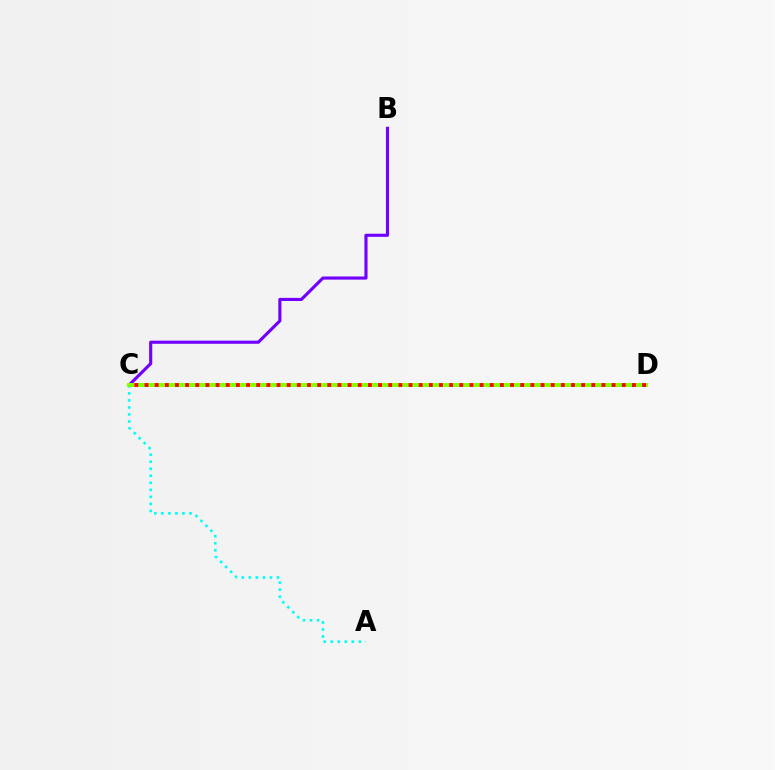{('B', 'C'): [{'color': '#7200ff', 'line_style': 'solid', 'thickness': 2.25}], ('A', 'C'): [{'color': '#00fff6', 'line_style': 'dotted', 'thickness': 1.91}], ('C', 'D'): [{'color': '#84ff00', 'line_style': 'solid', 'thickness': 2.85}, {'color': '#ff0000', 'line_style': 'dotted', 'thickness': 2.76}]}